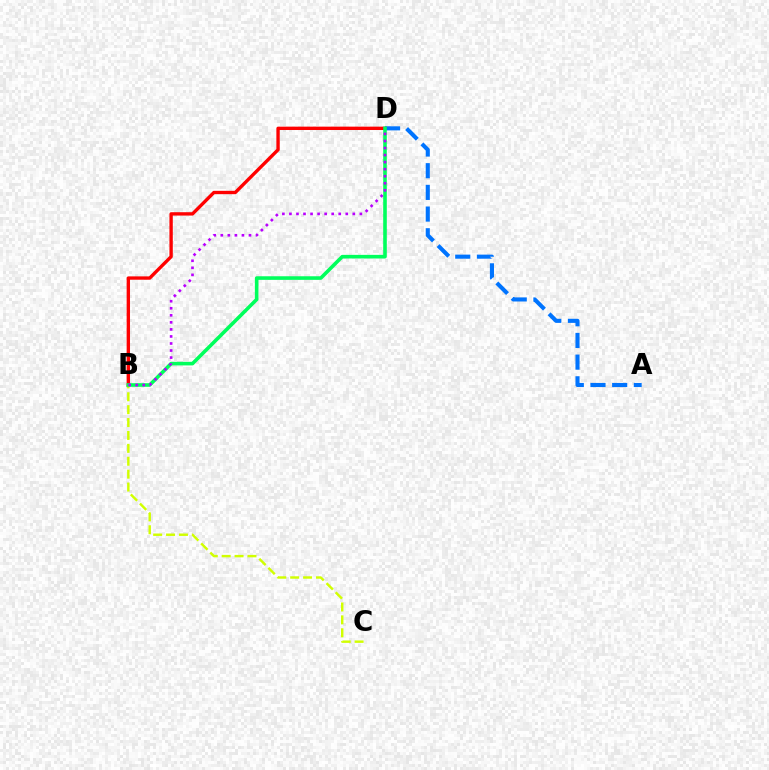{('B', 'D'): [{'color': '#ff0000', 'line_style': 'solid', 'thickness': 2.42}, {'color': '#00ff5c', 'line_style': 'solid', 'thickness': 2.59}, {'color': '#b900ff', 'line_style': 'dotted', 'thickness': 1.91}], ('A', 'D'): [{'color': '#0074ff', 'line_style': 'dashed', 'thickness': 2.95}], ('B', 'C'): [{'color': '#d1ff00', 'line_style': 'dashed', 'thickness': 1.75}]}